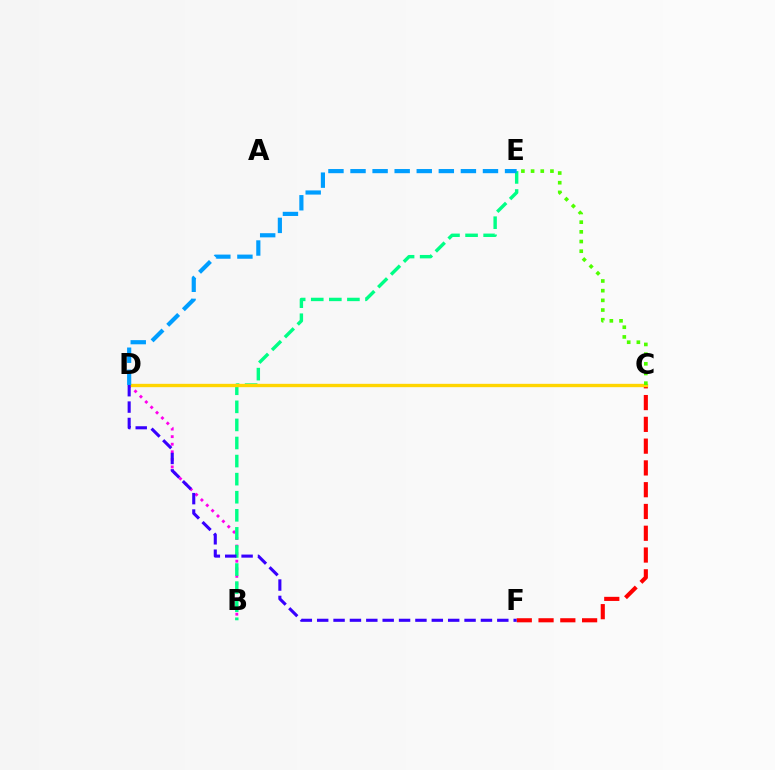{('C', 'F'): [{'color': '#ff0000', 'line_style': 'dashed', 'thickness': 2.96}], ('B', 'D'): [{'color': '#ff00ed', 'line_style': 'dotted', 'thickness': 2.06}], ('B', 'E'): [{'color': '#00ff86', 'line_style': 'dashed', 'thickness': 2.46}], ('C', 'D'): [{'color': '#ffd500', 'line_style': 'solid', 'thickness': 2.41}], ('C', 'E'): [{'color': '#4fff00', 'line_style': 'dotted', 'thickness': 2.63}], ('D', 'F'): [{'color': '#3700ff', 'line_style': 'dashed', 'thickness': 2.22}], ('D', 'E'): [{'color': '#009eff', 'line_style': 'dashed', 'thickness': 3.0}]}